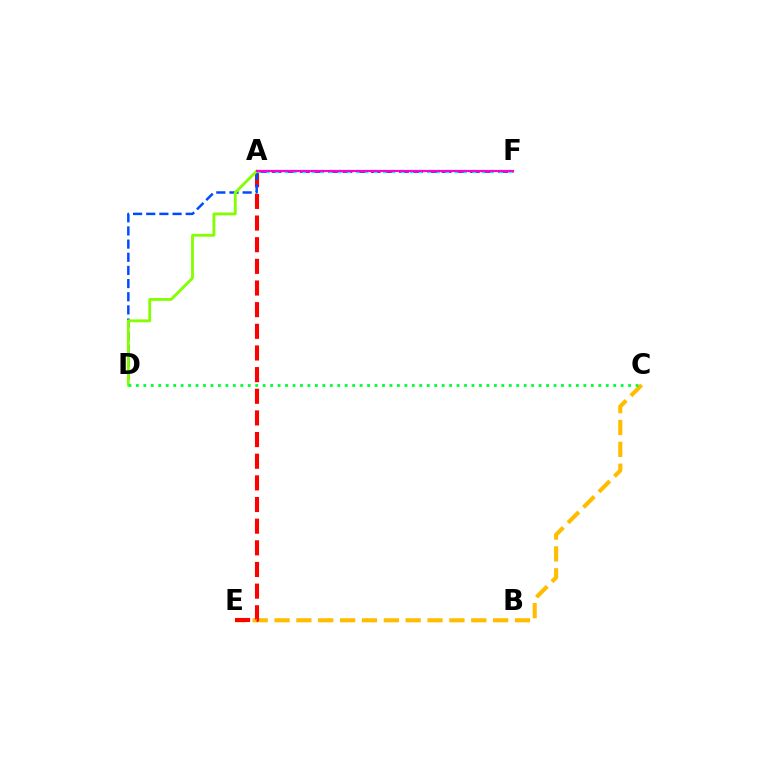{('C', 'E'): [{'color': '#ffbd00', 'line_style': 'dashed', 'thickness': 2.97}], ('A', 'F'): [{'color': '#7200ff', 'line_style': 'dashed', 'thickness': 1.92}, {'color': '#00fff6', 'line_style': 'dotted', 'thickness': 2.43}, {'color': '#ff00cf', 'line_style': 'solid', 'thickness': 1.54}], ('A', 'E'): [{'color': '#ff0000', 'line_style': 'dashed', 'thickness': 2.94}], ('A', 'D'): [{'color': '#004bff', 'line_style': 'dashed', 'thickness': 1.79}, {'color': '#84ff00', 'line_style': 'solid', 'thickness': 2.04}], ('C', 'D'): [{'color': '#00ff39', 'line_style': 'dotted', 'thickness': 2.03}]}